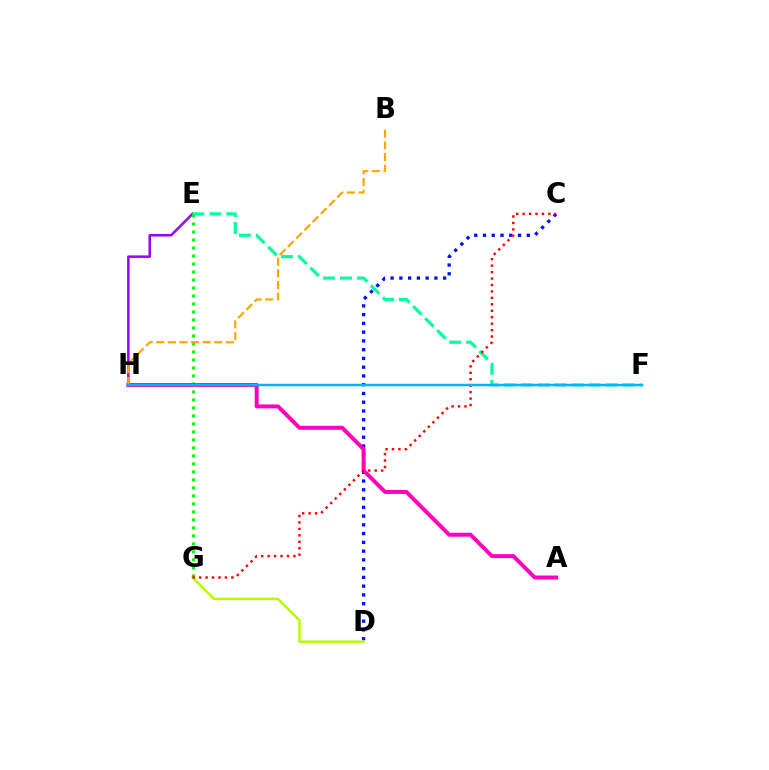{('E', 'H'): [{'color': '#9b00ff', 'line_style': 'solid', 'thickness': 1.81}], ('E', 'F'): [{'color': '#00ff9d', 'line_style': 'dashed', 'thickness': 2.31}], ('C', 'D'): [{'color': '#0010ff', 'line_style': 'dotted', 'thickness': 2.38}], ('D', 'G'): [{'color': '#b3ff00', 'line_style': 'solid', 'thickness': 1.77}], ('E', 'G'): [{'color': '#08ff00', 'line_style': 'dotted', 'thickness': 2.17}], ('A', 'H'): [{'color': '#ff00bd', 'line_style': 'solid', 'thickness': 2.85}], ('C', 'G'): [{'color': '#ff0000', 'line_style': 'dotted', 'thickness': 1.75}], ('B', 'H'): [{'color': '#ffa500', 'line_style': 'dashed', 'thickness': 1.58}], ('F', 'H'): [{'color': '#00b5ff', 'line_style': 'solid', 'thickness': 1.78}]}